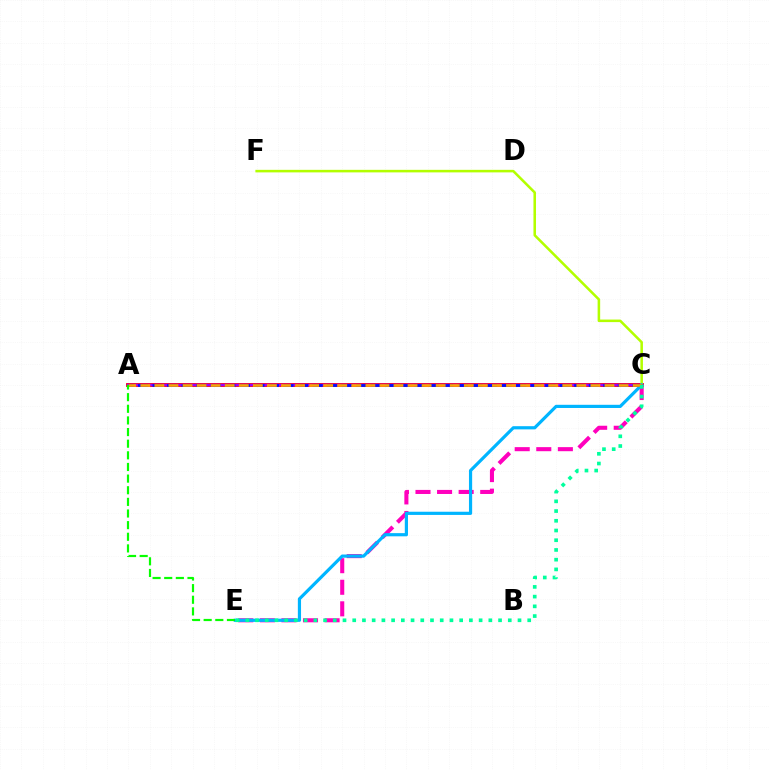{('A', 'C'): [{'color': '#ff0000', 'line_style': 'solid', 'thickness': 2.76}, {'color': '#9b00ff', 'line_style': 'solid', 'thickness': 1.79}, {'color': '#0010ff', 'line_style': 'dashed', 'thickness': 1.98}, {'color': '#ffa500', 'line_style': 'dashed', 'thickness': 1.91}], ('C', 'E'): [{'color': '#ff00bd', 'line_style': 'dashed', 'thickness': 2.93}, {'color': '#00b5ff', 'line_style': 'solid', 'thickness': 2.29}, {'color': '#00ff9d', 'line_style': 'dotted', 'thickness': 2.64}], ('C', 'F'): [{'color': '#b3ff00', 'line_style': 'solid', 'thickness': 1.83}], ('A', 'E'): [{'color': '#08ff00', 'line_style': 'dashed', 'thickness': 1.58}]}